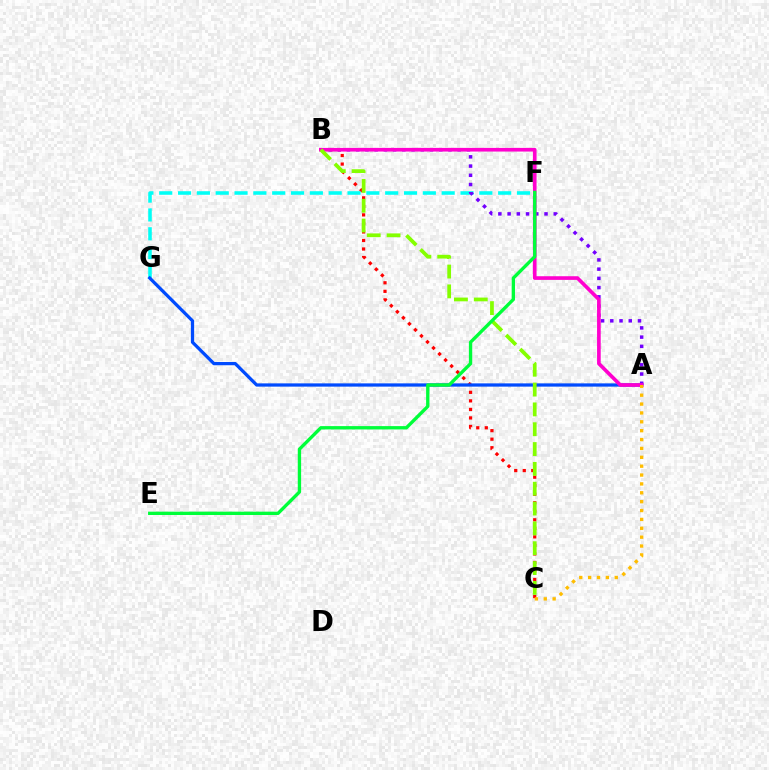{('B', 'C'): [{'color': '#ff0000', 'line_style': 'dotted', 'thickness': 2.32}, {'color': '#84ff00', 'line_style': 'dashed', 'thickness': 2.69}], ('F', 'G'): [{'color': '#00fff6', 'line_style': 'dashed', 'thickness': 2.56}], ('A', 'G'): [{'color': '#004bff', 'line_style': 'solid', 'thickness': 2.34}], ('A', 'B'): [{'color': '#7200ff', 'line_style': 'dotted', 'thickness': 2.51}, {'color': '#ff00cf', 'line_style': 'solid', 'thickness': 2.63}], ('A', 'C'): [{'color': '#ffbd00', 'line_style': 'dotted', 'thickness': 2.41}], ('E', 'F'): [{'color': '#00ff39', 'line_style': 'solid', 'thickness': 2.41}]}